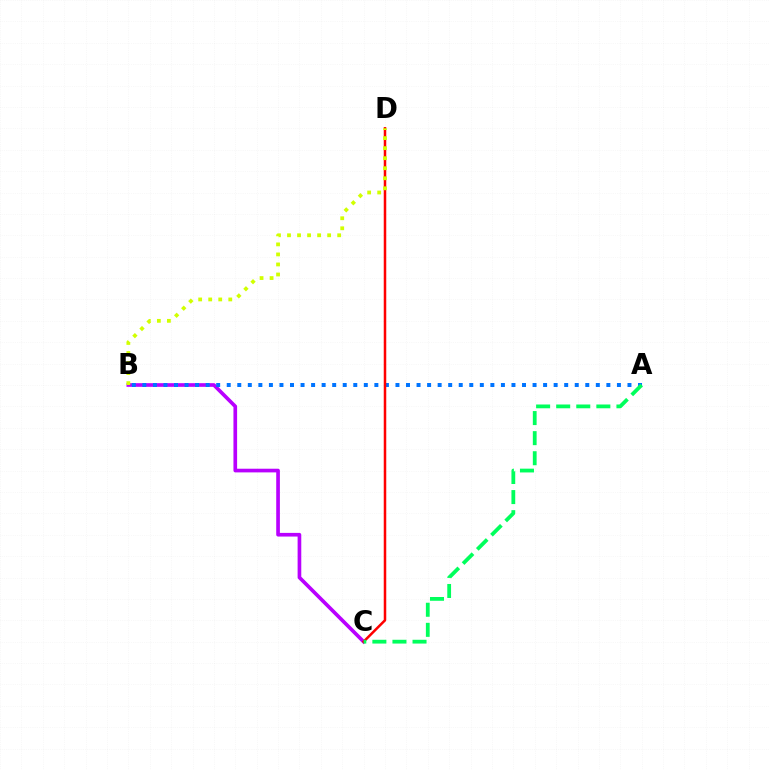{('B', 'C'): [{'color': '#b900ff', 'line_style': 'solid', 'thickness': 2.64}], ('A', 'B'): [{'color': '#0074ff', 'line_style': 'dotted', 'thickness': 2.87}], ('C', 'D'): [{'color': '#ff0000', 'line_style': 'solid', 'thickness': 1.81}], ('A', 'C'): [{'color': '#00ff5c', 'line_style': 'dashed', 'thickness': 2.73}], ('B', 'D'): [{'color': '#d1ff00', 'line_style': 'dotted', 'thickness': 2.73}]}